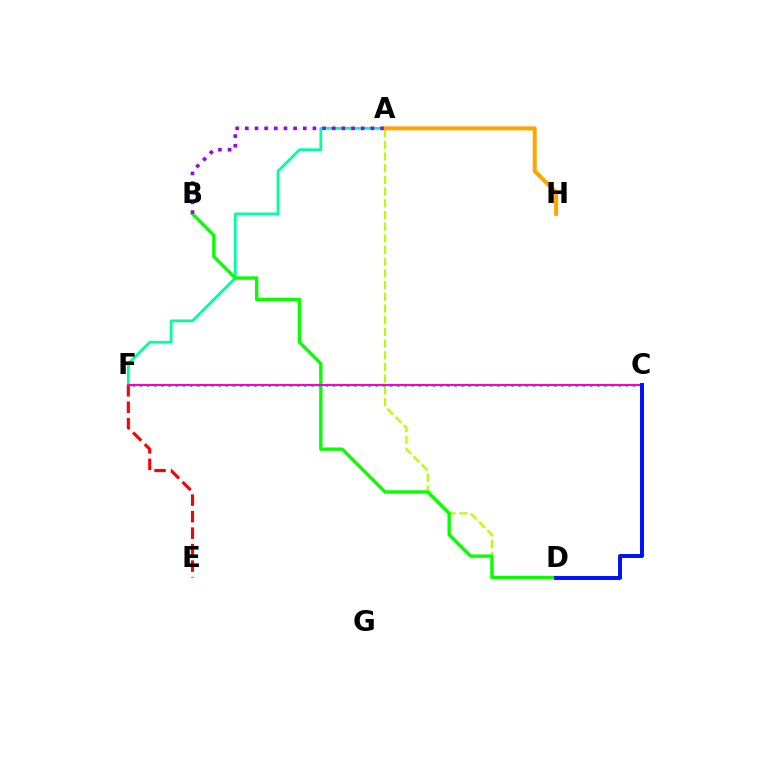{('A', 'F'): [{'color': '#00ff9d', 'line_style': 'solid', 'thickness': 2.01}], ('A', 'D'): [{'color': '#b3ff00', 'line_style': 'dashed', 'thickness': 1.59}], ('B', 'D'): [{'color': '#08ff00', 'line_style': 'solid', 'thickness': 2.43}], ('C', 'F'): [{'color': '#00b5ff', 'line_style': 'dotted', 'thickness': 1.94}, {'color': '#ff00bd', 'line_style': 'solid', 'thickness': 1.52}], ('E', 'F'): [{'color': '#ff0000', 'line_style': 'dashed', 'thickness': 2.24}], ('A', 'H'): [{'color': '#ffa500', 'line_style': 'solid', 'thickness': 2.89}], ('A', 'B'): [{'color': '#9b00ff', 'line_style': 'dotted', 'thickness': 2.62}], ('C', 'D'): [{'color': '#0010ff', 'line_style': 'solid', 'thickness': 2.84}]}